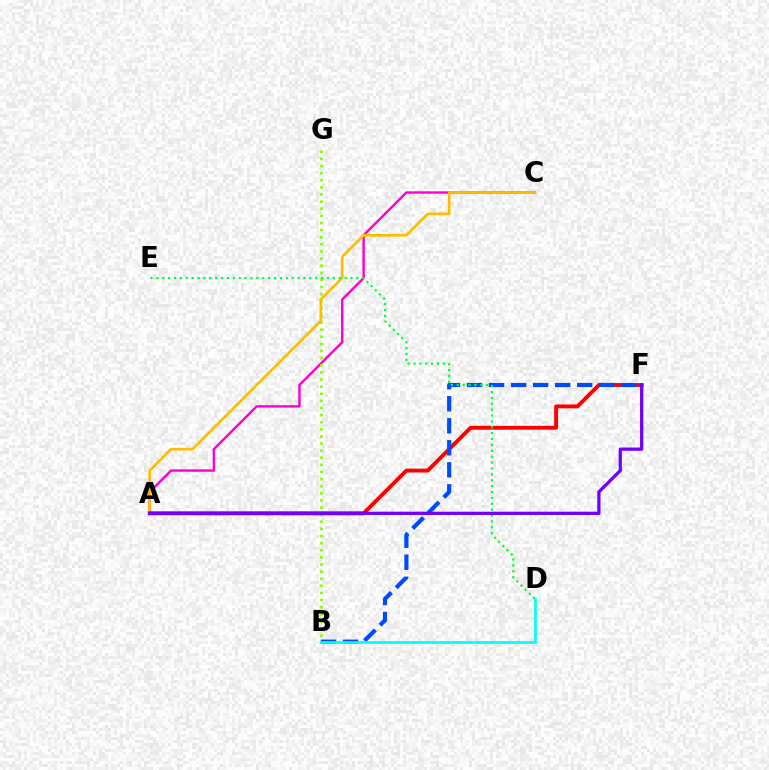{('A', 'C'): [{'color': '#ff00cf', 'line_style': 'solid', 'thickness': 1.73}, {'color': '#ffbd00', 'line_style': 'solid', 'thickness': 1.92}], ('B', 'G'): [{'color': '#84ff00', 'line_style': 'dotted', 'thickness': 1.93}], ('A', 'F'): [{'color': '#ff0000', 'line_style': 'solid', 'thickness': 2.78}, {'color': '#7200ff', 'line_style': 'solid', 'thickness': 2.34}], ('B', 'F'): [{'color': '#004bff', 'line_style': 'dashed', 'thickness': 2.99}], ('D', 'E'): [{'color': '#00ff39', 'line_style': 'dotted', 'thickness': 1.6}], ('B', 'D'): [{'color': '#00fff6', 'line_style': 'solid', 'thickness': 1.95}]}